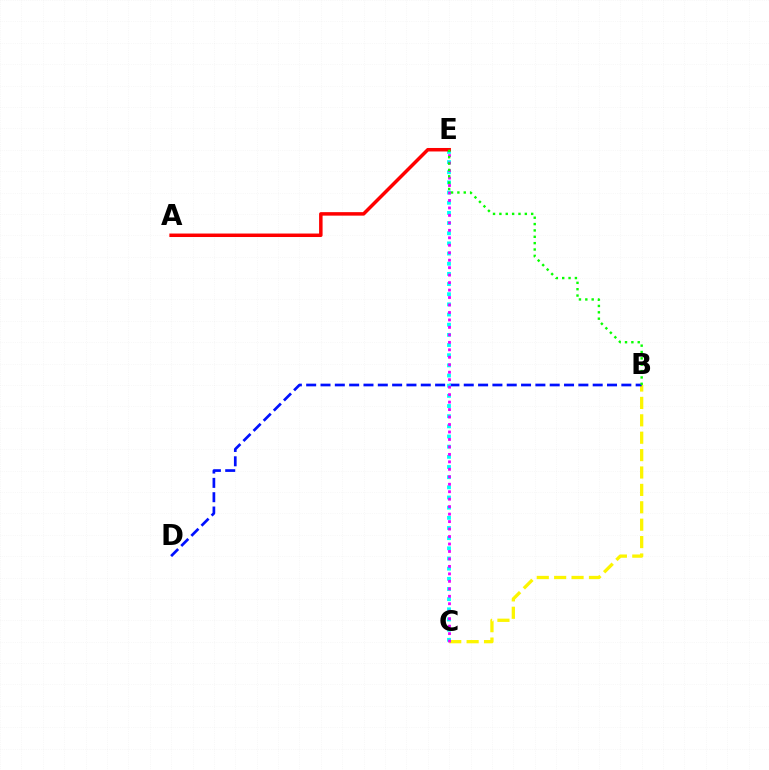{('B', 'C'): [{'color': '#fcf500', 'line_style': 'dashed', 'thickness': 2.36}], ('B', 'D'): [{'color': '#0010ff', 'line_style': 'dashed', 'thickness': 1.95}], ('C', 'E'): [{'color': '#00fff6', 'line_style': 'dotted', 'thickness': 2.76}, {'color': '#ee00ff', 'line_style': 'dotted', 'thickness': 2.03}], ('A', 'E'): [{'color': '#ff0000', 'line_style': 'solid', 'thickness': 2.51}], ('B', 'E'): [{'color': '#08ff00', 'line_style': 'dotted', 'thickness': 1.73}]}